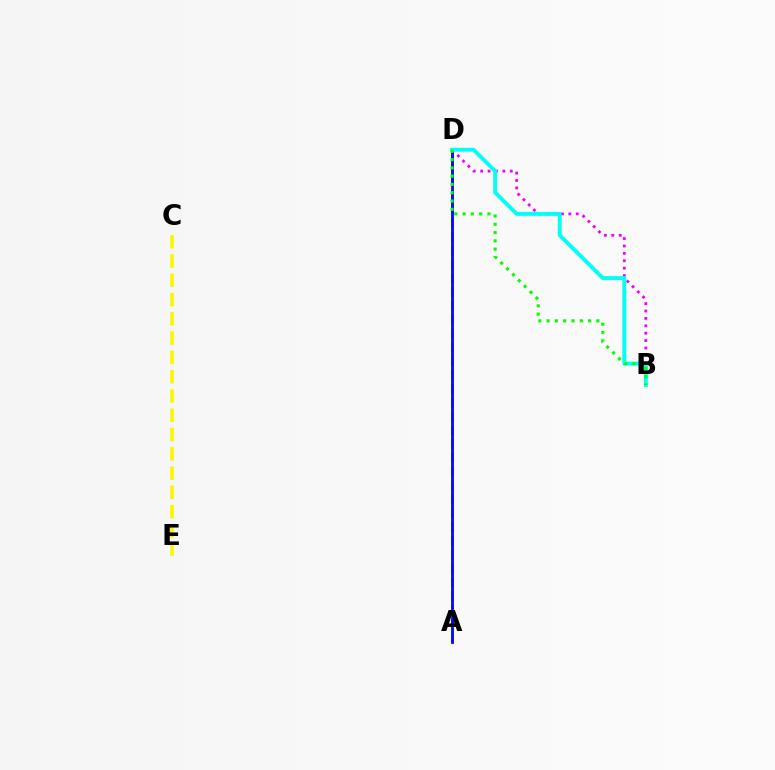{('B', 'D'): [{'color': '#ee00ff', 'line_style': 'dotted', 'thickness': 2.01}, {'color': '#00fff6', 'line_style': 'solid', 'thickness': 2.79}, {'color': '#08ff00', 'line_style': 'dotted', 'thickness': 2.25}], ('C', 'E'): [{'color': '#fcf500', 'line_style': 'dashed', 'thickness': 2.62}], ('A', 'D'): [{'color': '#ff0000', 'line_style': 'dashed', 'thickness': 1.88}, {'color': '#0010ff', 'line_style': 'solid', 'thickness': 2.04}]}